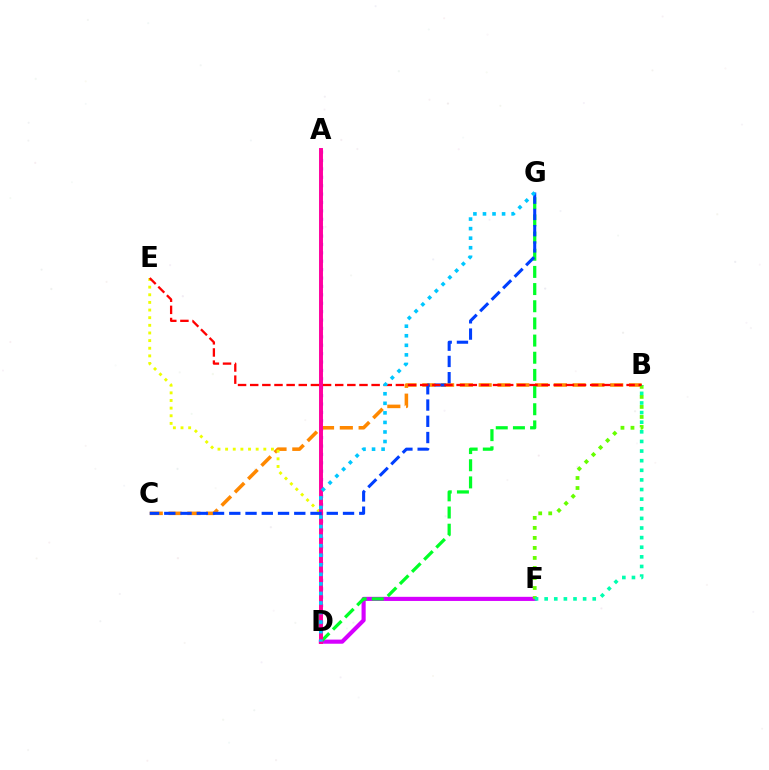{('A', 'D'): [{'color': '#4f00ff', 'line_style': 'dotted', 'thickness': 2.28}, {'color': '#ff00a0', 'line_style': 'solid', 'thickness': 2.83}], ('B', 'C'): [{'color': '#ff8800', 'line_style': 'dashed', 'thickness': 2.55}], ('D', 'E'): [{'color': '#eeff00', 'line_style': 'dotted', 'thickness': 2.08}], ('D', 'F'): [{'color': '#d600ff', 'line_style': 'solid', 'thickness': 2.97}], ('B', 'F'): [{'color': '#66ff00', 'line_style': 'dotted', 'thickness': 2.72}, {'color': '#00ffaf', 'line_style': 'dotted', 'thickness': 2.61}], ('D', 'G'): [{'color': '#00ff27', 'line_style': 'dashed', 'thickness': 2.33}, {'color': '#00c7ff', 'line_style': 'dotted', 'thickness': 2.6}], ('C', 'G'): [{'color': '#003fff', 'line_style': 'dashed', 'thickness': 2.21}], ('B', 'E'): [{'color': '#ff0000', 'line_style': 'dashed', 'thickness': 1.65}]}